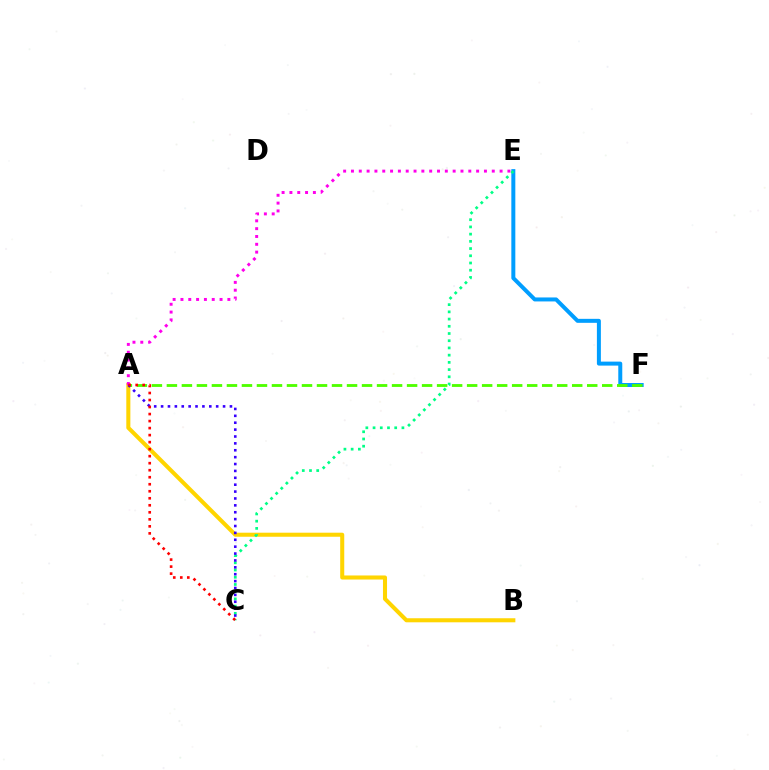{('E', 'F'): [{'color': '#009eff', 'line_style': 'solid', 'thickness': 2.87}], ('A', 'F'): [{'color': '#4fff00', 'line_style': 'dashed', 'thickness': 2.04}], ('A', 'B'): [{'color': '#ffd500', 'line_style': 'solid', 'thickness': 2.92}], ('C', 'E'): [{'color': '#00ff86', 'line_style': 'dotted', 'thickness': 1.96}], ('A', 'E'): [{'color': '#ff00ed', 'line_style': 'dotted', 'thickness': 2.13}], ('A', 'C'): [{'color': '#3700ff', 'line_style': 'dotted', 'thickness': 1.87}, {'color': '#ff0000', 'line_style': 'dotted', 'thickness': 1.91}]}